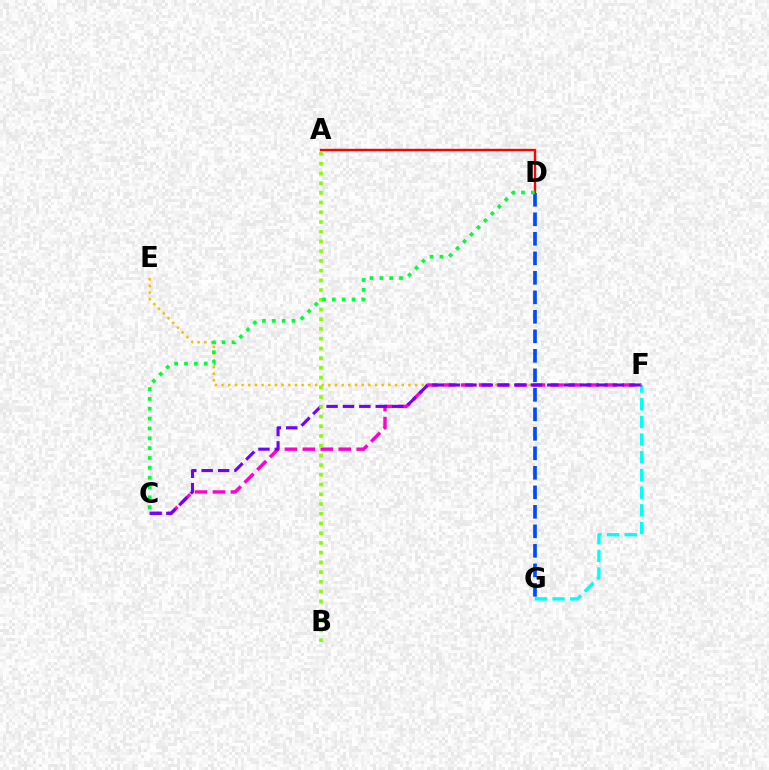{('E', 'F'): [{'color': '#ffbd00', 'line_style': 'dotted', 'thickness': 1.81}], ('F', 'G'): [{'color': '#00fff6', 'line_style': 'dashed', 'thickness': 2.4}], ('C', 'F'): [{'color': '#ff00cf', 'line_style': 'dashed', 'thickness': 2.44}, {'color': '#7200ff', 'line_style': 'dashed', 'thickness': 2.23}], ('A', 'D'): [{'color': '#ff0000', 'line_style': 'solid', 'thickness': 1.71}], ('D', 'G'): [{'color': '#004bff', 'line_style': 'dashed', 'thickness': 2.65}], ('A', 'B'): [{'color': '#84ff00', 'line_style': 'dotted', 'thickness': 2.64}], ('C', 'D'): [{'color': '#00ff39', 'line_style': 'dotted', 'thickness': 2.67}]}